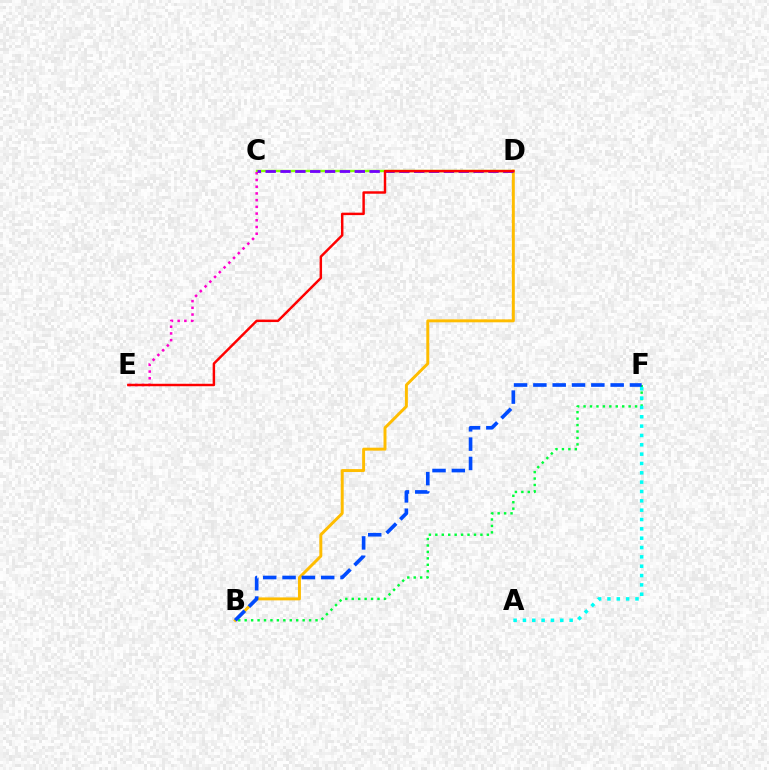{('C', 'D'): [{'color': '#84ff00', 'line_style': 'solid', 'thickness': 1.73}, {'color': '#7200ff', 'line_style': 'dashed', 'thickness': 2.02}], ('B', 'F'): [{'color': '#00ff39', 'line_style': 'dotted', 'thickness': 1.75}, {'color': '#004bff', 'line_style': 'dashed', 'thickness': 2.62}], ('B', 'D'): [{'color': '#ffbd00', 'line_style': 'solid', 'thickness': 2.12}], ('C', 'E'): [{'color': '#ff00cf', 'line_style': 'dotted', 'thickness': 1.82}], ('D', 'E'): [{'color': '#ff0000', 'line_style': 'solid', 'thickness': 1.77}], ('A', 'F'): [{'color': '#00fff6', 'line_style': 'dotted', 'thickness': 2.54}]}